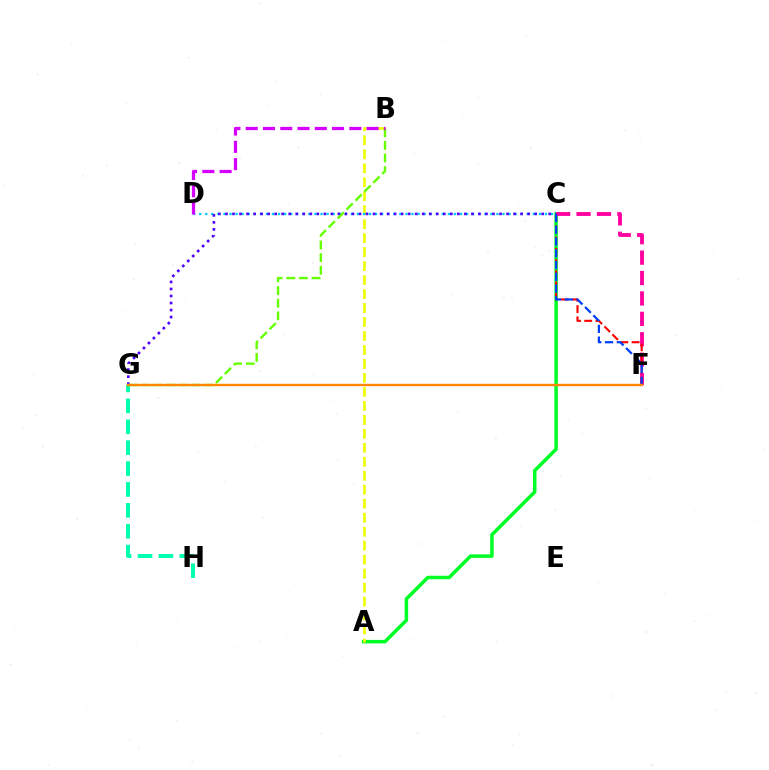{('A', 'C'): [{'color': '#00ff27', 'line_style': 'solid', 'thickness': 2.52}], ('A', 'B'): [{'color': '#eeff00', 'line_style': 'dashed', 'thickness': 1.9}], ('C', 'D'): [{'color': '#00c7ff', 'line_style': 'dotted', 'thickness': 1.65}], ('C', 'G'): [{'color': '#4f00ff', 'line_style': 'dotted', 'thickness': 1.91}], ('B', 'G'): [{'color': '#66ff00', 'line_style': 'dashed', 'thickness': 1.71}], ('C', 'F'): [{'color': '#ff00a0', 'line_style': 'dashed', 'thickness': 2.77}, {'color': '#ff0000', 'line_style': 'dashed', 'thickness': 1.53}, {'color': '#003fff', 'line_style': 'dashed', 'thickness': 1.6}], ('G', 'H'): [{'color': '#00ffaf', 'line_style': 'dashed', 'thickness': 2.84}], ('B', 'D'): [{'color': '#d600ff', 'line_style': 'dashed', 'thickness': 2.35}], ('F', 'G'): [{'color': '#ff8800', 'line_style': 'solid', 'thickness': 1.72}]}